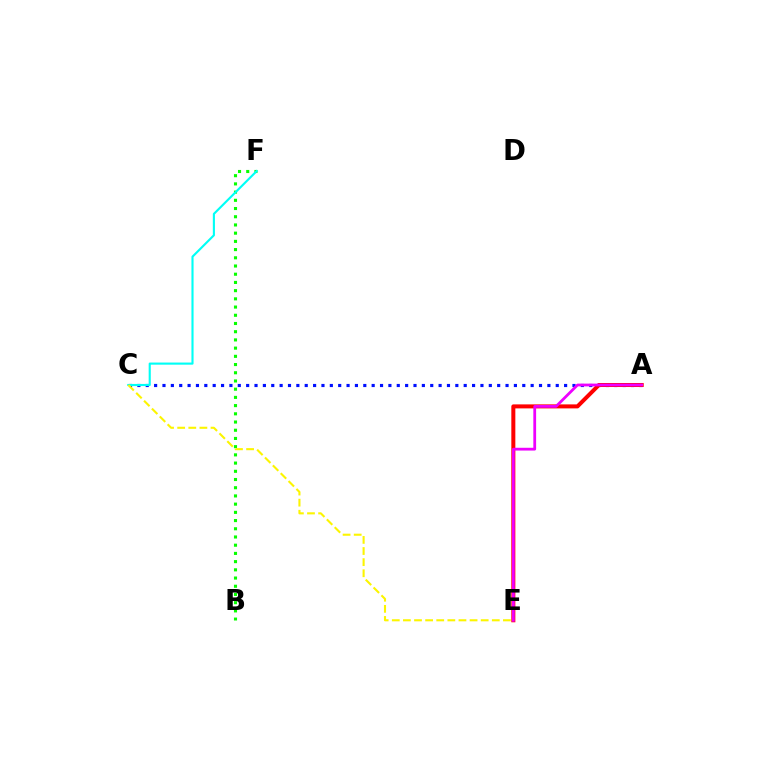{('A', 'C'): [{'color': '#0010ff', 'line_style': 'dotted', 'thickness': 2.27}], ('B', 'F'): [{'color': '#08ff00', 'line_style': 'dotted', 'thickness': 2.23}], ('A', 'E'): [{'color': '#ff0000', 'line_style': 'solid', 'thickness': 2.89}, {'color': '#ee00ff', 'line_style': 'solid', 'thickness': 2.0}], ('C', 'F'): [{'color': '#00fff6', 'line_style': 'solid', 'thickness': 1.53}], ('C', 'E'): [{'color': '#fcf500', 'line_style': 'dashed', 'thickness': 1.51}]}